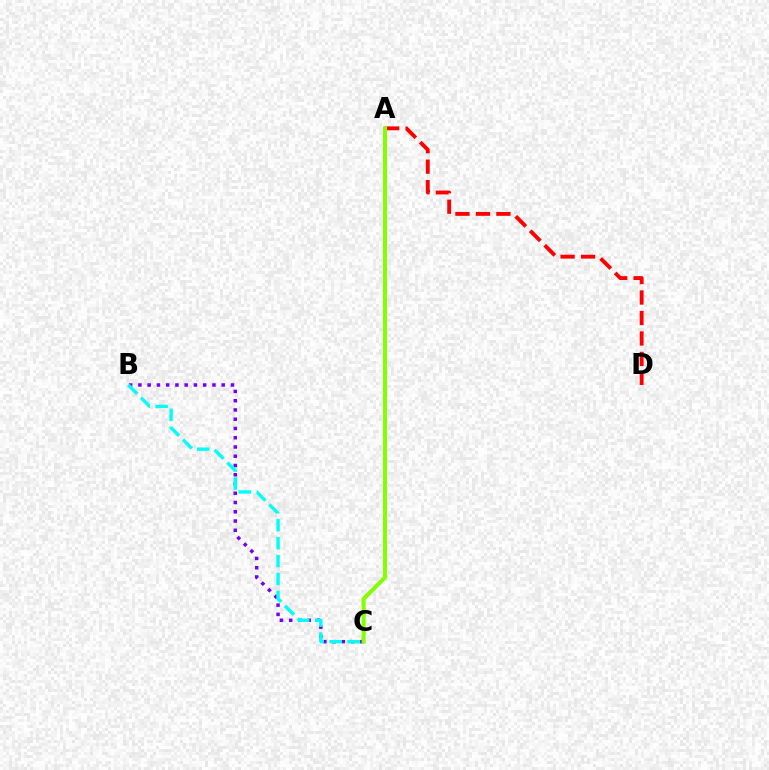{('A', 'D'): [{'color': '#ff0000', 'line_style': 'dashed', 'thickness': 2.78}], ('B', 'C'): [{'color': '#7200ff', 'line_style': 'dotted', 'thickness': 2.52}, {'color': '#00fff6', 'line_style': 'dashed', 'thickness': 2.44}], ('A', 'C'): [{'color': '#84ff00', 'line_style': 'solid', 'thickness': 2.89}]}